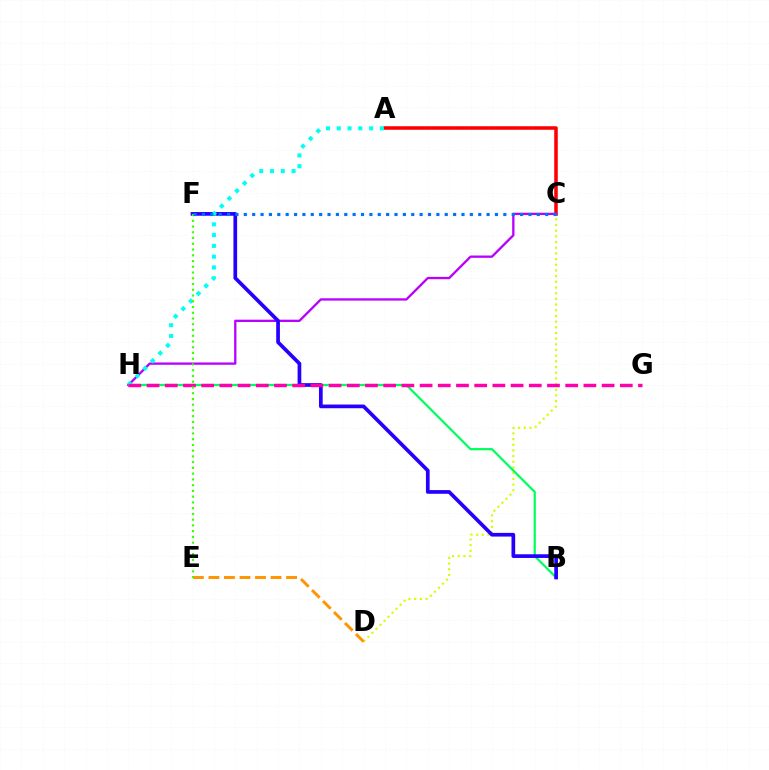{('C', 'D'): [{'color': '#d1ff00', 'line_style': 'dotted', 'thickness': 1.54}], ('B', 'H'): [{'color': '#00ff5c', 'line_style': 'solid', 'thickness': 1.6}], ('A', 'C'): [{'color': '#ff0000', 'line_style': 'solid', 'thickness': 2.55}], ('C', 'H'): [{'color': '#b900ff', 'line_style': 'solid', 'thickness': 1.66}], ('B', 'F'): [{'color': '#2500ff', 'line_style': 'solid', 'thickness': 2.66}], ('A', 'H'): [{'color': '#00fff6', 'line_style': 'dotted', 'thickness': 2.93}], ('G', 'H'): [{'color': '#ff00ac', 'line_style': 'dashed', 'thickness': 2.47}], ('D', 'E'): [{'color': '#ff9400', 'line_style': 'dashed', 'thickness': 2.11}], ('E', 'F'): [{'color': '#3dff00', 'line_style': 'dotted', 'thickness': 1.56}], ('C', 'F'): [{'color': '#0074ff', 'line_style': 'dotted', 'thickness': 2.27}]}